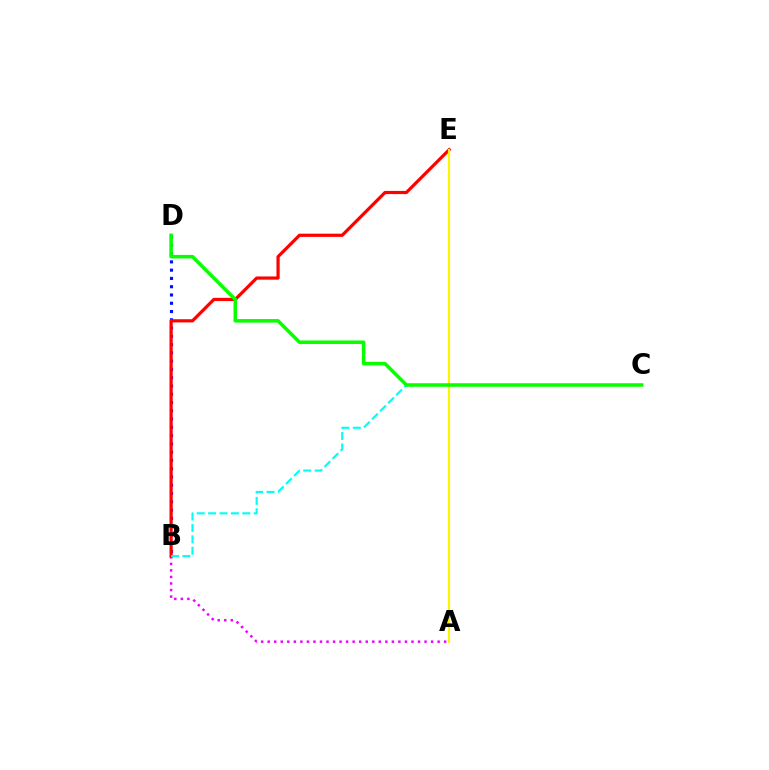{('B', 'D'): [{'color': '#0010ff', 'line_style': 'dotted', 'thickness': 2.25}], ('A', 'B'): [{'color': '#ee00ff', 'line_style': 'dotted', 'thickness': 1.78}], ('B', 'E'): [{'color': '#ff0000', 'line_style': 'solid', 'thickness': 2.31}], ('B', 'C'): [{'color': '#00fff6', 'line_style': 'dashed', 'thickness': 1.55}], ('A', 'E'): [{'color': '#fcf500', 'line_style': 'solid', 'thickness': 1.57}], ('C', 'D'): [{'color': '#08ff00', 'line_style': 'solid', 'thickness': 2.54}]}